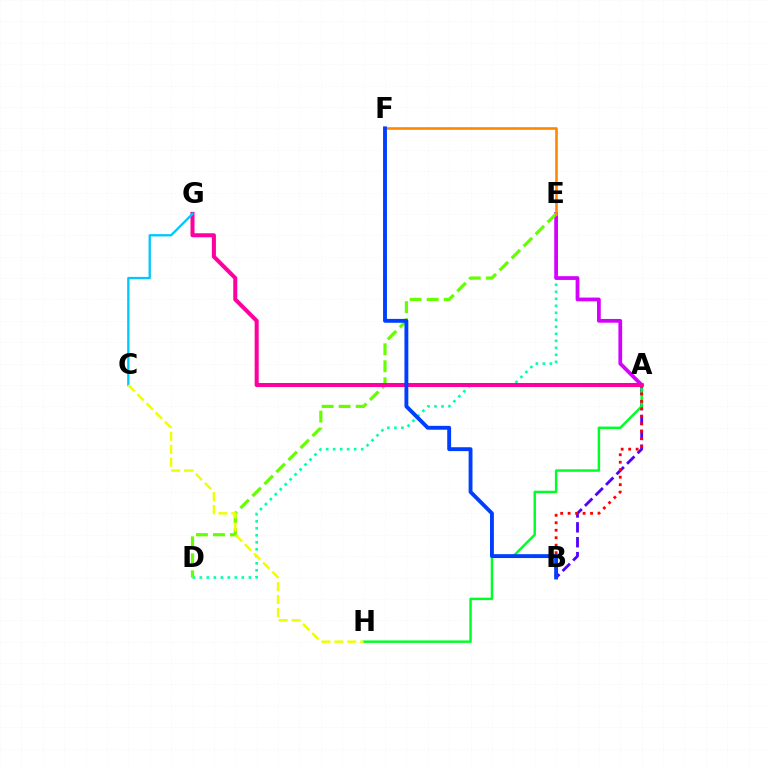{('A', 'B'): [{'color': '#4f00ff', 'line_style': 'dashed', 'thickness': 2.02}, {'color': '#ff0000', 'line_style': 'dotted', 'thickness': 2.03}], ('A', 'H'): [{'color': '#00ff27', 'line_style': 'solid', 'thickness': 1.77}], ('D', 'E'): [{'color': '#00ffaf', 'line_style': 'dotted', 'thickness': 1.9}, {'color': '#66ff00', 'line_style': 'dashed', 'thickness': 2.31}], ('A', 'E'): [{'color': '#d600ff', 'line_style': 'solid', 'thickness': 2.7}], ('A', 'G'): [{'color': '#ff00a0', 'line_style': 'solid', 'thickness': 2.91}], ('E', 'F'): [{'color': '#ff8800', 'line_style': 'solid', 'thickness': 1.89}], ('B', 'F'): [{'color': '#003fff', 'line_style': 'solid', 'thickness': 2.79}], ('C', 'G'): [{'color': '#00c7ff', 'line_style': 'solid', 'thickness': 1.67}], ('C', 'H'): [{'color': '#eeff00', 'line_style': 'dashed', 'thickness': 1.75}]}